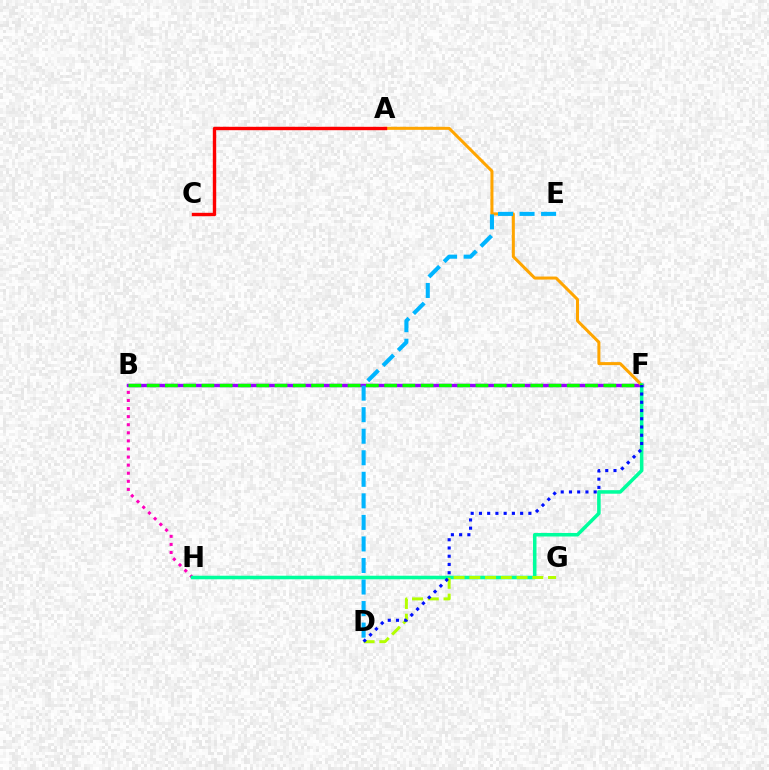{('B', 'H'): [{'color': '#ff00bd', 'line_style': 'dotted', 'thickness': 2.2}], ('B', 'F'): [{'color': '#9b00ff', 'line_style': 'solid', 'thickness': 2.45}, {'color': '#08ff00', 'line_style': 'dashed', 'thickness': 2.48}], ('A', 'F'): [{'color': '#ffa500', 'line_style': 'solid', 'thickness': 2.18}], ('F', 'H'): [{'color': '#00ff9d', 'line_style': 'solid', 'thickness': 2.55}], ('D', 'E'): [{'color': '#00b5ff', 'line_style': 'dashed', 'thickness': 2.93}], ('D', 'G'): [{'color': '#b3ff00', 'line_style': 'dashed', 'thickness': 2.14}], ('A', 'C'): [{'color': '#ff0000', 'line_style': 'solid', 'thickness': 2.44}], ('D', 'F'): [{'color': '#0010ff', 'line_style': 'dotted', 'thickness': 2.24}]}